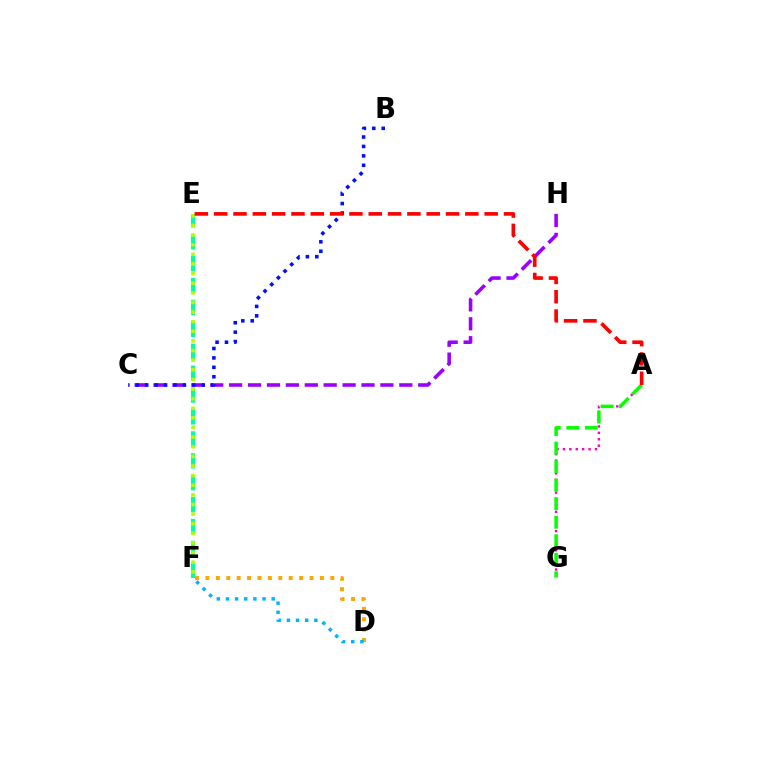{('A', 'G'): [{'color': '#ff00bd', 'line_style': 'dotted', 'thickness': 1.74}, {'color': '#08ff00', 'line_style': 'dashed', 'thickness': 2.52}], ('E', 'F'): [{'color': '#00ff9d', 'line_style': 'dashed', 'thickness': 2.98}, {'color': '#b3ff00', 'line_style': 'dotted', 'thickness': 2.61}], ('C', 'H'): [{'color': '#9b00ff', 'line_style': 'dashed', 'thickness': 2.57}], ('D', 'F'): [{'color': '#ffa500', 'line_style': 'dotted', 'thickness': 2.83}, {'color': '#00b5ff', 'line_style': 'dotted', 'thickness': 2.49}], ('B', 'C'): [{'color': '#0010ff', 'line_style': 'dotted', 'thickness': 2.56}], ('A', 'E'): [{'color': '#ff0000', 'line_style': 'dashed', 'thickness': 2.62}]}